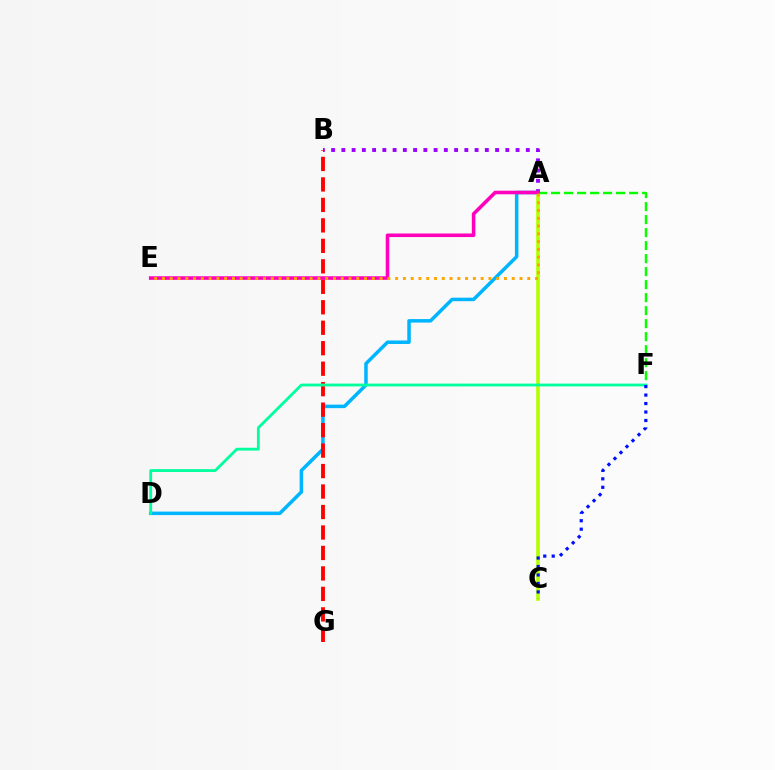{('A', 'B'): [{'color': '#9b00ff', 'line_style': 'dotted', 'thickness': 2.78}], ('A', 'D'): [{'color': '#00b5ff', 'line_style': 'solid', 'thickness': 2.53}], ('B', 'G'): [{'color': '#ff0000', 'line_style': 'dashed', 'thickness': 2.78}], ('A', 'F'): [{'color': '#08ff00', 'line_style': 'dashed', 'thickness': 1.77}], ('A', 'C'): [{'color': '#b3ff00', 'line_style': 'solid', 'thickness': 2.6}], ('D', 'F'): [{'color': '#00ff9d', 'line_style': 'solid', 'thickness': 2.02}], ('A', 'E'): [{'color': '#ff00bd', 'line_style': 'solid', 'thickness': 2.57}, {'color': '#ffa500', 'line_style': 'dotted', 'thickness': 2.11}], ('C', 'F'): [{'color': '#0010ff', 'line_style': 'dotted', 'thickness': 2.3}]}